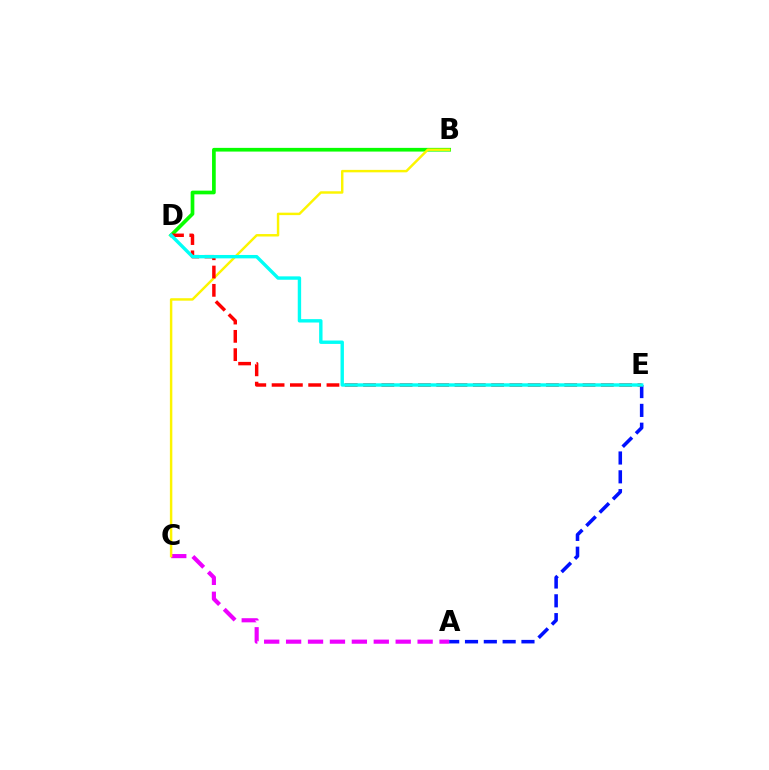{('A', 'C'): [{'color': '#ee00ff', 'line_style': 'dashed', 'thickness': 2.98}], ('A', 'E'): [{'color': '#0010ff', 'line_style': 'dashed', 'thickness': 2.56}], ('B', 'D'): [{'color': '#08ff00', 'line_style': 'solid', 'thickness': 2.66}], ('B', 'C'): [{'color': '#fcf500', 'line_style': 'solid', 'thickness': 1.76}], ('D', 'E'): [{'color': '#ff0000', 'line_style': 'dashed', 'thickness': 2.48}, {'color': '#00fff6', 'line_style': 'solid', 'thickness': 2.44}]}